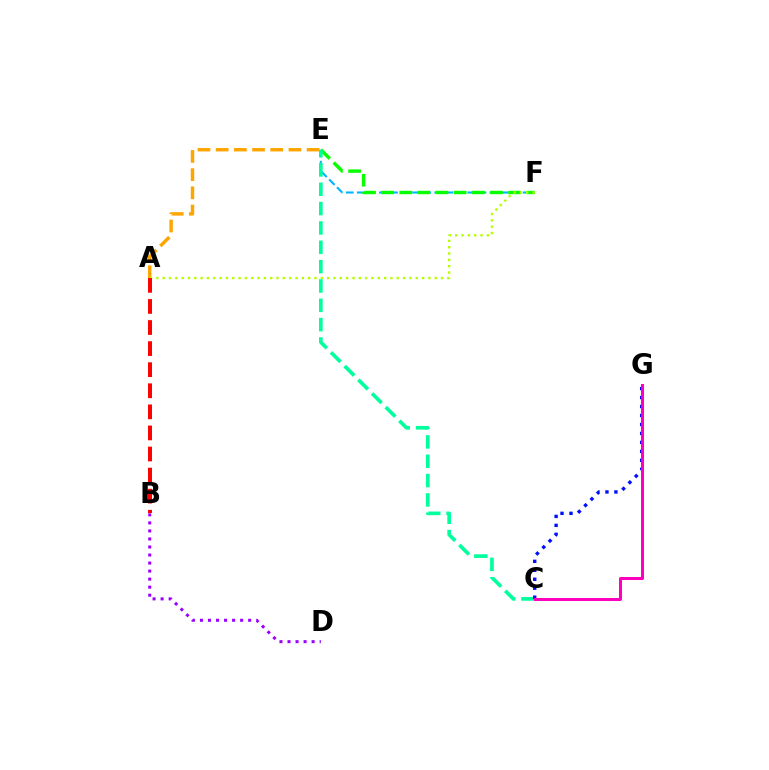{('A', 'E'): [{'color': '#ffa500', 'line_style': 'dashed', 'thickness': 2.47}], ('E', 'F'): [{'color': '#00b5ff', 'line_style': 'dashed', 'thickness': 1.5}, {'color': '#08ff00', 'line_style': 'dashed', 'thickness': 2.46}], ('A', 'F'): [{'color': '#b3ff00', 'line_style': 'dotted', 'thickness': 1.72}], ('C', 'E'): [{'color': '#00ff9d', 'line_style': 'dashed', 'thickness': 2.63}], ('A', 'B'): [{'color': '#ff0000', 'line_style': 'dashed', 'thickness': 2.86}], ('C', 'G'): [{'color': '#0010ff', 'line_style': 'dotted', 'thickness': 2.44}, {'color': '#ff00bd', 'line_style': 'solid', 'thickness': 2.17}], ('B', 'D'): [{'color': '#9b00ff', 'line_style': 'dotted', 'thickness': 2.18}]}